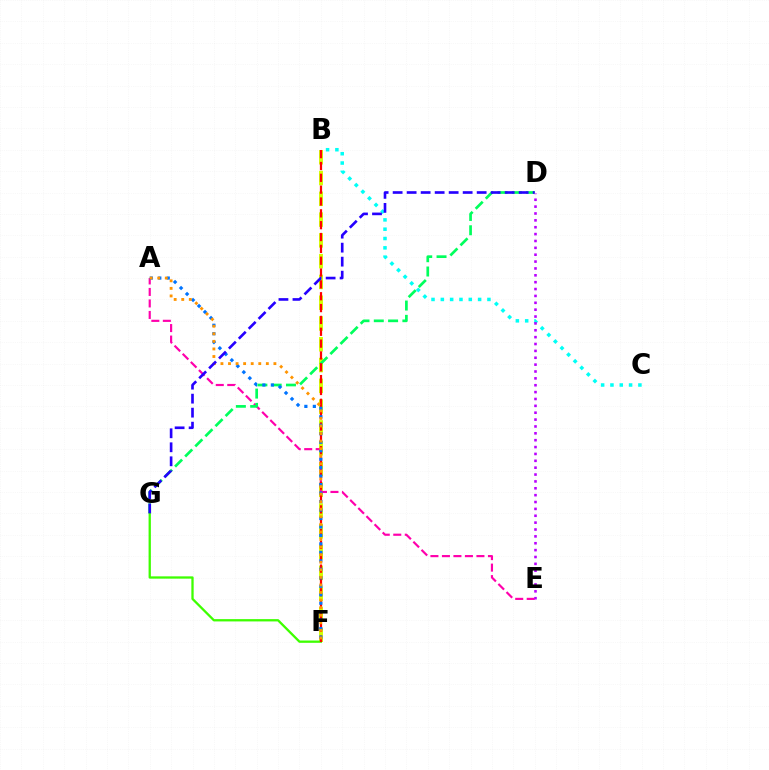{('B', 'F'): [{'color': '#d1ff00', 'line_style': 'dashed', 'thickness': 2.82}, {'color': '#ff0000', 'line_style': 'dashed', 'thickness': 1.61}], ('A', 'E'): [{'color': '#ff00ac', 'line_style': 'dashed', 'thickness': 1.56}], ('D', 'G'): [{'color': '#00ff5c', 'line_style': 'dashed', 'thickness': 1.94}, {'color': '#2500ff', 'line_style': 'dashed', 'thickness': 1.9}], ('B', 'C'): [{'color': '#00fff6', 'line_style': 'dotted', 'thickness': 2.53}], ('F', 'G'): [{'color': '#3dff00', 'line_style': 'solid', 'thickness': 1.65}], ('A', 'F'): [{'color': '#0074ff', 'line_style': 'dotted', 'thickness': 2.3}, {'color': '#ff9400', 'line_style': 'dotted', 'thickness': 2.06}], ('D', 'E'): [{'color': '#b900ff', 'line_style': 'dotted', 'thickness': 1.87}]}